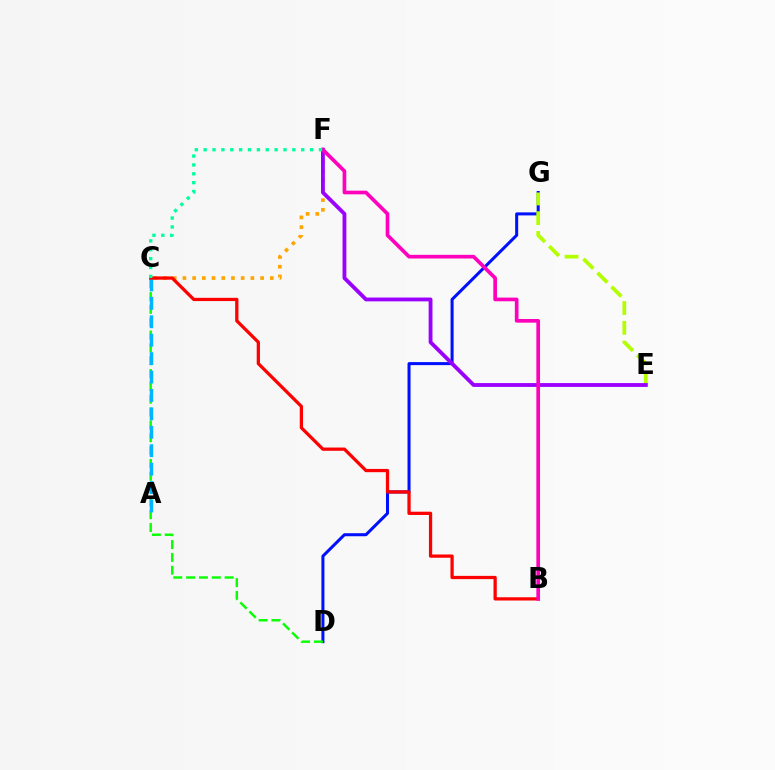{('D', 'G'): [{'color': '#0010ff', 'line_style': 'solid', 'thickness': 2.18}], ('C', 'D'): [{'color': '#08ff00', 'line_style': 'dashed', 'thickness': 1.74}], ('A', 'C'): [{'color': '#00b5ff', 'line_style': 'dashed', 'thickness': 2.5}], ('C', 'F'): [{'color': '#ffa500', 'line_style': 'dotted', 'thickness': 2.64}, {'color': '#00ff9d', 'line_style': 'dotted', 'thickness': 2.41}], ('B', 'C'): [{'color': '#ff0000', 'line_style': 'solid', 'thickness': 2.35}], ('E', 'G'): [{'color': '#b3ff00', 'line_style': 'dashed', 'thickness': 2.68}], ('E', 'F'): [{'color': '#9b00ff', 'line_style': 'solid', 'thickness': 2.76}], ('B', 'F'): [{'color': '#ff00bd', 'line_style': 'solid', 'thickness': 2.65}]}